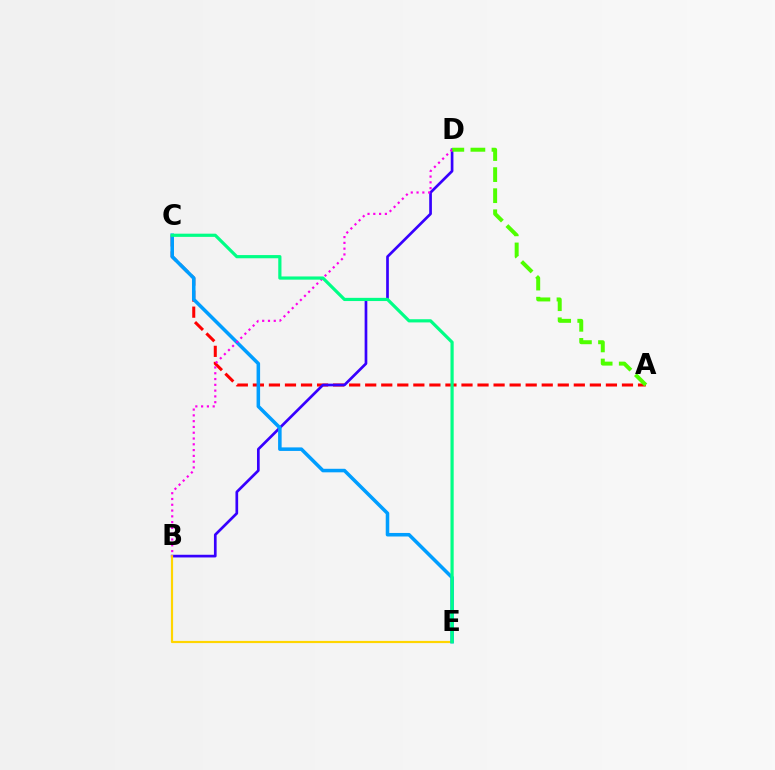{('A', 'C'): [{'color': '#ff0000', 'line_style': 'dashed', 'thickness': 2.18}], ('B', 'D'): [{'color': '#3700ff', 'line_style': 'solid', 'thickness': 1.94}, {'color': '#ff00ed', 'line_style': 'dotted', 'thickness': 1.57}], ('A', 'D'): [{'color': '#4fff00', 'line_style': 'dashed', 'thickness': 2.86}], ('B', 'E'): [{'color': '#ffd500', 'line_style': 'solid', 'thickness': 1.57}], ('C', 'E'): [{'color': '#009eff', 'line_style': 'solid', 'thickness': 2.55}, {'color': '#00ff86', 'line_style': 'solid', 'thickness': 2.3}]}